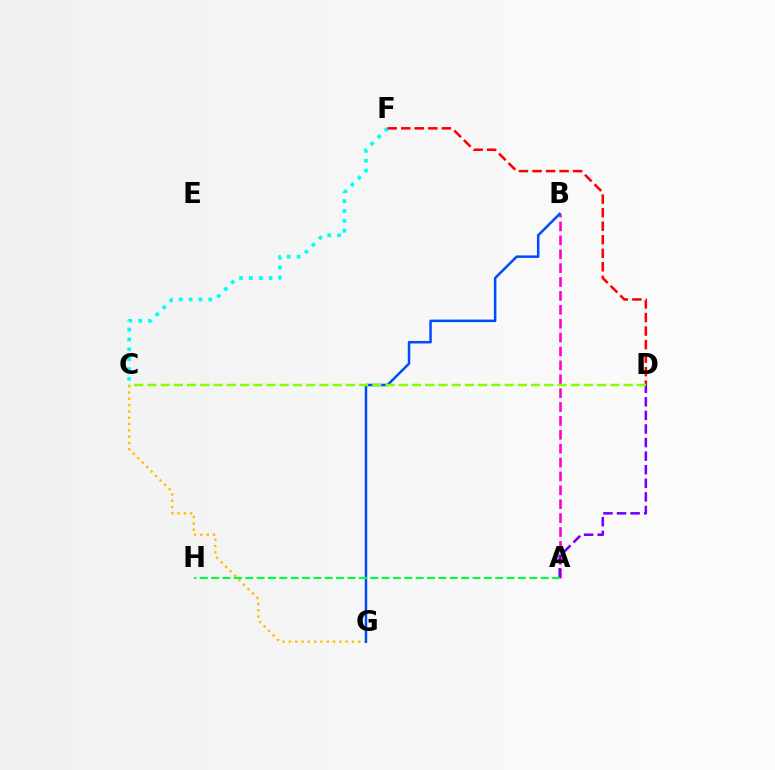{('C', 'F'): [{'color': '#00fff6', 'line_style': 'dotted', 'thickness': 2.68}], ('A', 'B'): [{'color': '#ff00cf', 'line_style': 'dashed', 'thickness': 1.89}], ('D', 'F'): [{'color': '#ff0000', 'line_style': 'dashed', 'thickness': 1.84}], ('C', 'G'): [{'color': '#ffbd00', 'line_style': 'dotted', 'thickness': 1.71}], ('B', 'G'): [{'color': '#004bff', 'line_style': 'solid', 'thickness': 1.81}], ('A', 'D'): [{'color': '#7200ff', 'line_style': 'dashed', 'thickness': 1.85}], ('C', 'D'): [{'color': '#84ff00', 'line_style': 'dashed', 'thickness': 1.8}], ('A', 'H'): [{'color': '#00ff39', 'line_style': 'dashed', 'thickness': 1.54}]}